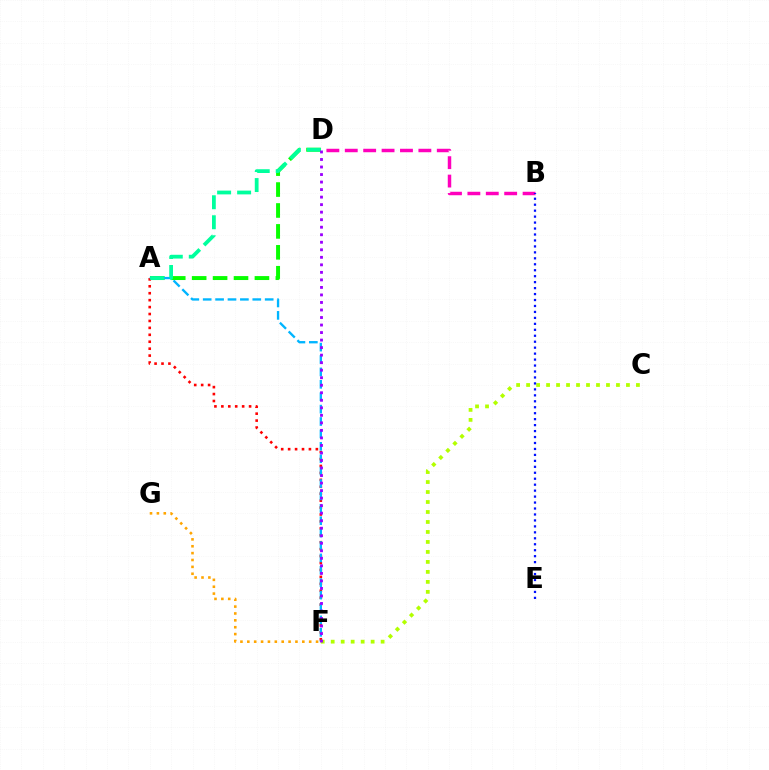{('A', 'D'): [{'color': '#08ff00', 'line_style': 'dashed', 'thickness': 2.84}, {'color': '#00ff9d', 'line_style': 'dashed', 'thickness': 2.72}], ('A', 'F'): [{'color': '#ff0000', 'line_style': 'dotted', 'thickness': 1.88}, {'color': '#00b5ff', 'line_style': 'dashed', 'thickness': 1.68}], ('B', 'D'): [{'color': '#ff00bd', 'line_style': 'dashed', 'thickness': 2.5}], ('C', 'F'): [{'color': '#b3ff00', 'line_style': 'dotted', 'thickness': 2.71}], ('B', 'E'): [{'color': '#0010ff', 'line_style': 'dotted', 'thickness': 1.62}], ('F', 'G'): [{'color': '#ffa500', 'line_style': 'dotted', 'thickness': 1.87}], ('D', 'F'): [{'color': '#9b00ff', 'line_style': 'dotted', 'thickness': 2.04}]}